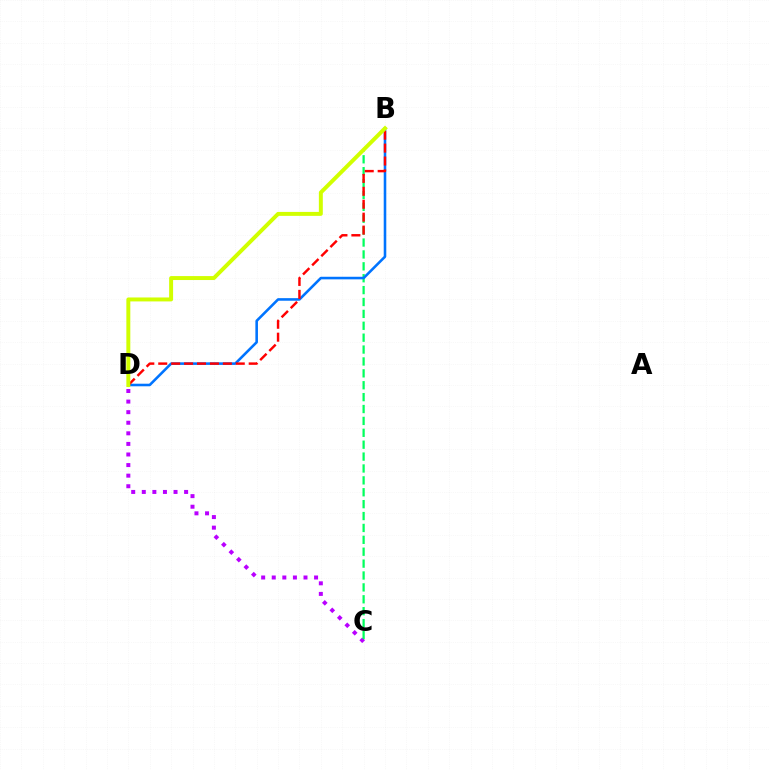{('C', 'D'): [{'color': '#b900ff', 'line_style': 'dotted', 'thickness': 2.87}], ('B', 'C'): [{'color': '#00ff5c', 'line_style': 'dashed', 'thickness': 1.62}], ('B', 'D'): [{'color': '#0074ff', 'line_style': 'solid', 'thickness': 1.86}, {'color': '#ff0000', 'line_style': 'dashed', 'thickness': 1.76}, {'color': '#d1ff00', 'line_style': 'solid', 'thickness': 2.85}]}